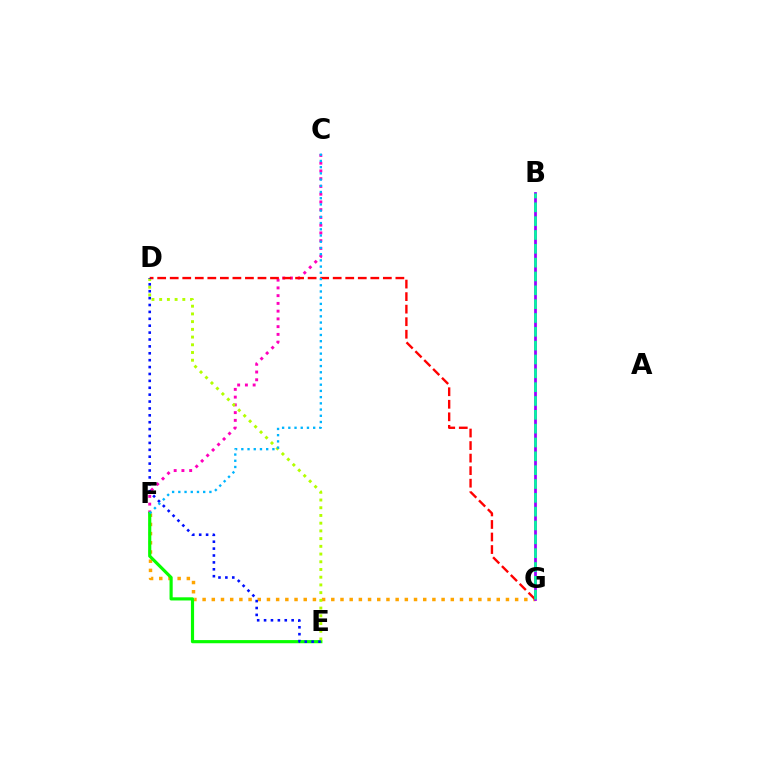{('C', 'F'): [{'color': '#ff00bd', 'line_style': 'dotted', 'thickness': 2.11}, {'color': '#00b5ff', 'line_style': 'dotted', 'thickness': 1.69}], ('F', 'G'): [{'color': '#ffa500', 'line_style': 'dotted', 'thickness': 2.5}], ('E', 'F'): [{'color': '#08ff00', 'line_style': 'solid', 'thickness': 2.28}], ('D', 'E'): [{'color': '#b3ff00', 'line_style': 'dotted', 'thickness': 2.1}, {'color': '#0010ff', 'line_style': 'dotted', 'thickness': 1.87}], ('B', 'G'): [{'color': '#9b00ff', 'line_style': 'solid', 'thickness': 1.99}, {'color': '#00ff9d', 'line_style': 'dashed', 'thickness': 1.88}], ('D', 'G'): [{'color': '#ff0000', 'line_style': 'dashed', 'thickness': 1.7}]}